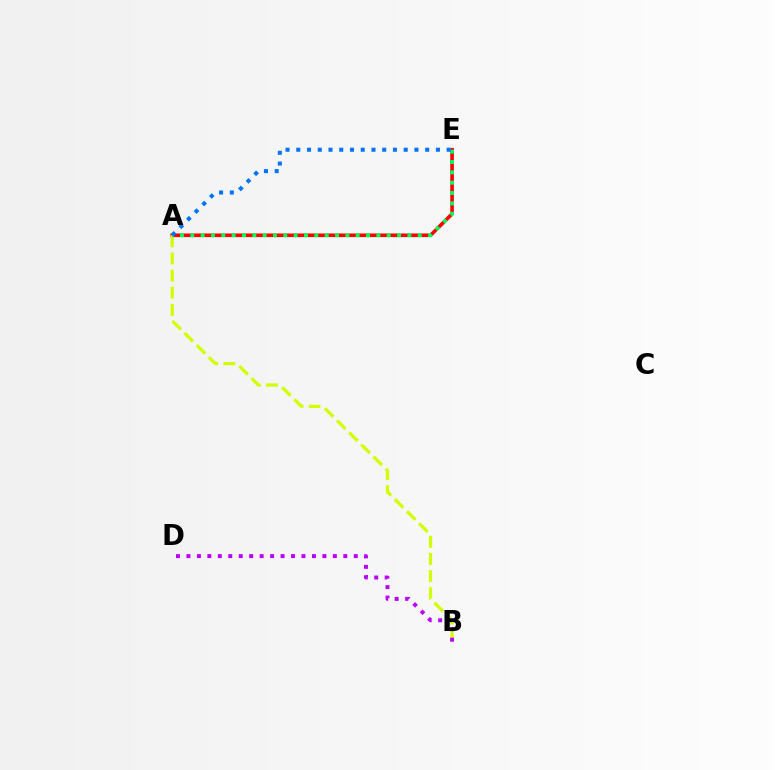{('A', 'E'): [{'color': '#ff0000', 'line_style': 'solid', 'thickness': 2.59}, {'color': '#00ff5c', 'line_style': 'dotted', 'thickness': 2.81}, {'color': '#0074ff', 'line_style': 'dotted', 'thickness': 2.92}], ('A', 'B'): [{'color': '#d1ff00', 'line_style': 'dashed', 'thickness': 2.33}], ('B', 'D'): [{'color': '#b900ff', 'line_style': 'dotted', 'thickness': 2.84}]}